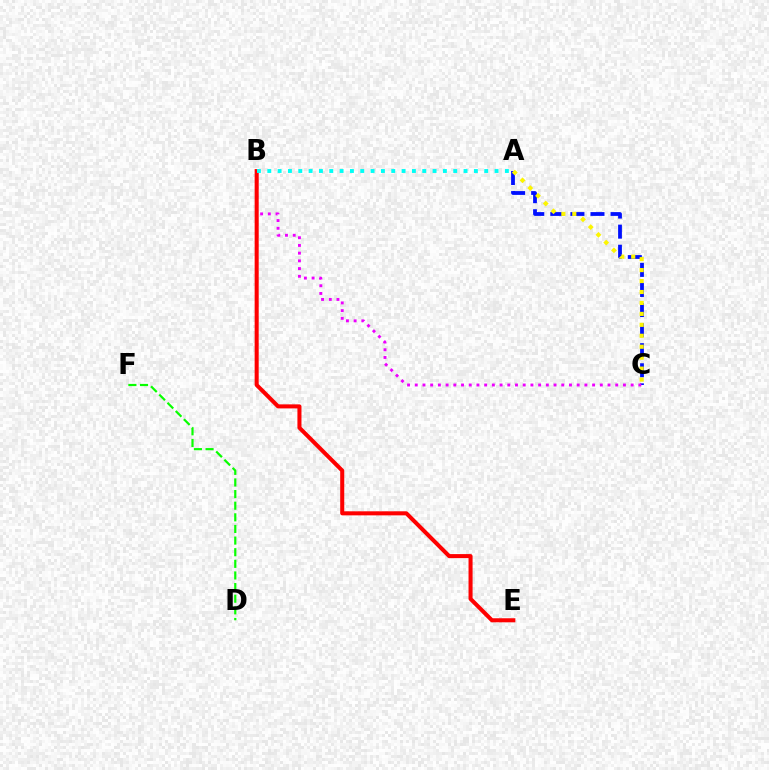{('D', 'F'): [{'color': '#08ff00', 'line_style': 'dashed', 'thickness': 1.58}], ('A', 'C'): [{'color': '#0010ff', 'line_style': 'dashed', 'thickness': 2.73}, {'color': '#fcf500', 'line_style': 'dotted', 'thickness': 2.97}], ('B', 'C'): [{'color': '#ee00ff', 'line_style': 'dotted', 'thickness': 2.09}], ('B', 'E'): [{'color': '#ff0000', 'line_style': 'solid', 'thickness': 2.91}], ('A', 'B'): [{'color': '#00fff6', 'line_style': 'dotted', 'thickness': 2.81}]}